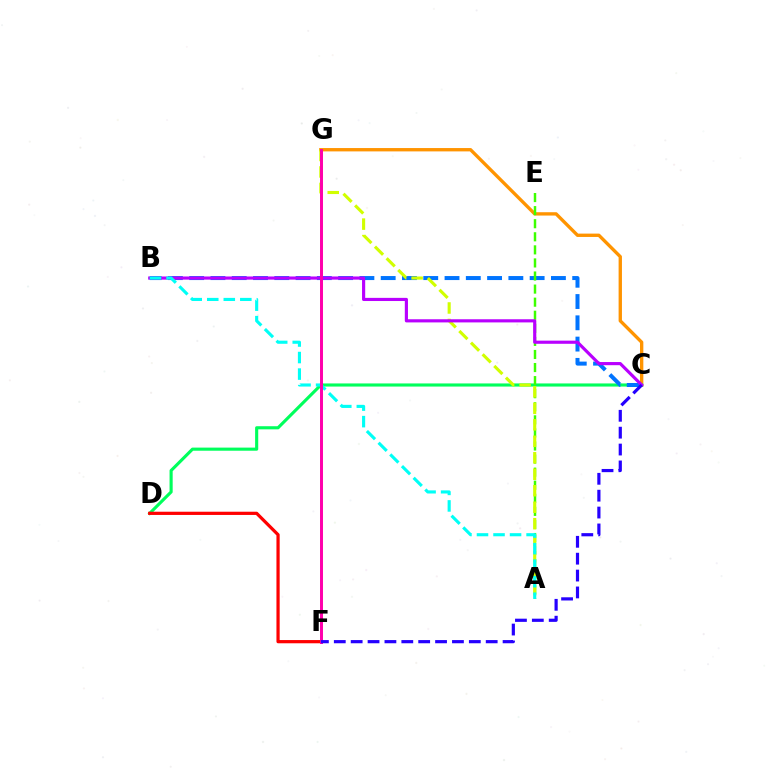{('C', 'G'): [{'color': '#ff9400', 'line_style': 'solid', 'thickness': 2.41}], ('C', 'D'): [{'color': '#00ff5c', 'line_style': 'solid', 'thickness': 2.25}], ('B', 'C'): [{'color': '#0074ff', 'line_style': 'dashed', 'thickness': 2.89}, {'color': '#b900ff', 'line_style': 'solid', 'thickness': 2.27}], ('D', 'F'): [{'color': '#ff0000', 'line_style': 'solid', 'thickness': 2.32}], ('A', 'E'): [{'color': '#3dff00', 'line_style': 'dashed', 'thickness': 1.78}], ('A', 'G'): [{'color': '#d1ff00', 'line_style': 'dashed', 'thickness': 2.24}], ('A', 'B'): [{'color': '#00fff6', 'line_style': 'dashed', 'thickness': 2.25}], ('F', 'G'): [{'color': '#ff00ac', 'line_style': 'solid', 'thickness': 2.14}], ('C', 'F'): [{'color': '#2500ff', 'line_style': 'dashed', 'thickness': 2.29}]}